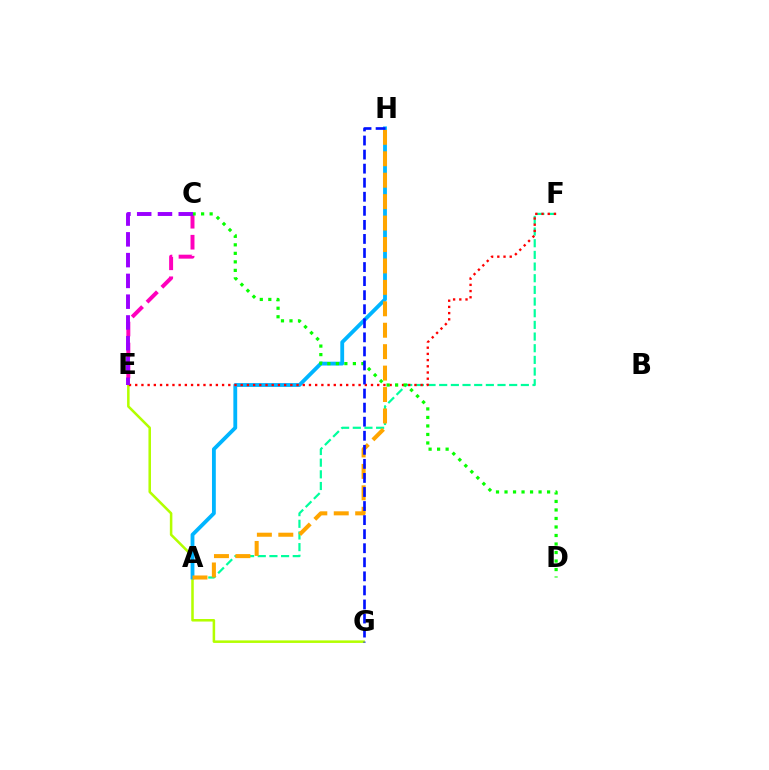{('C', 'E'): [{'color': '#ff00bd', 'line_style': 'dashed', 'thickness': 2.85}, {'color': '#9b00ff', 'line_style': 'dashed', 'thickness': 2.82}], ('E', 'G'): [{'color': '#b3ff00', 'line_style': 'solid', 'thickness': 1.83}], ('A', 'F'): [{'color': '#00ff9d', 'line_style': 'dashed', 'thickness': 1.58}], ('A', 'H'): [{'color': '#00b5ff', 'line_style': 'solid', 'thickness': 2.75}, {'color': '#ffa500', 'line_style': 'dashed', 'thickness': 2.91}], ('E', 'F'): [{'color': '#ff0000', 'line_style': 'dotted', 'thickness': 1.69}], ('C', 'D'): [{'color': '#08ff00', 'line_style': 'dotted', 'thickness': 2.31}], ('G', 'H'): [{'color': '#0010ff', 'line_style': 'dashed', 'thickness': 1.91}]}